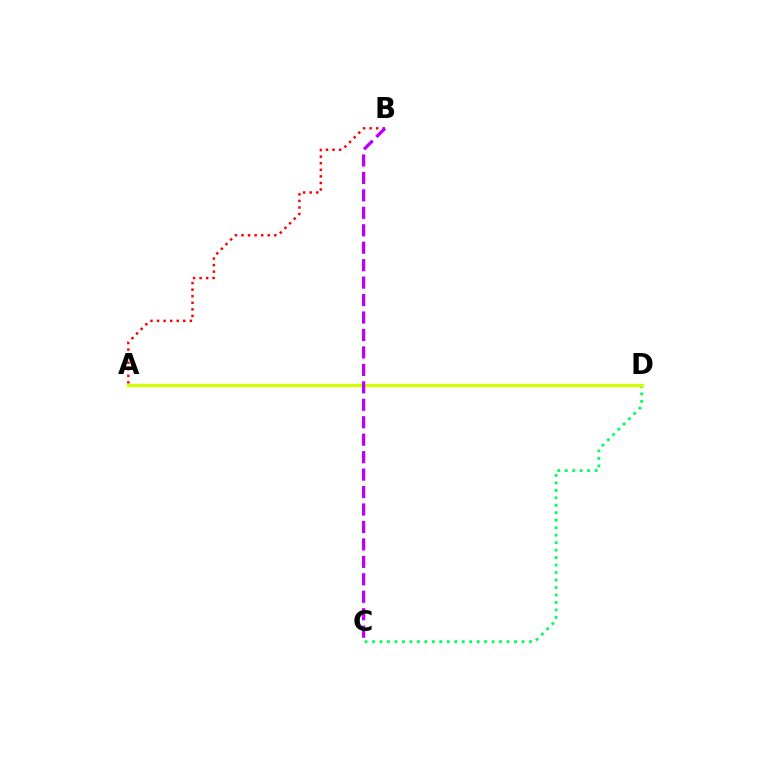{('A', 'B'): [{'color': '#ff0000', 'line_style': 'dotted', 'thickness': 1.78}], ('C', 'D'): [{'color': '#00ff5c', 'line_style': 'dotted', 'thickness': 2.03}], ('A', 'D'): [{'color': '#0074ff', 'line_style': 'dashed', 'thickness': 1.9}, {'color': '#d1ff00', 'line_style': 'solid', 'thickness': 2.39}], ('B', 'C'): [{'color': '#b900ff', 'line_style': 'dashed', 'thickness': 2.37}]}